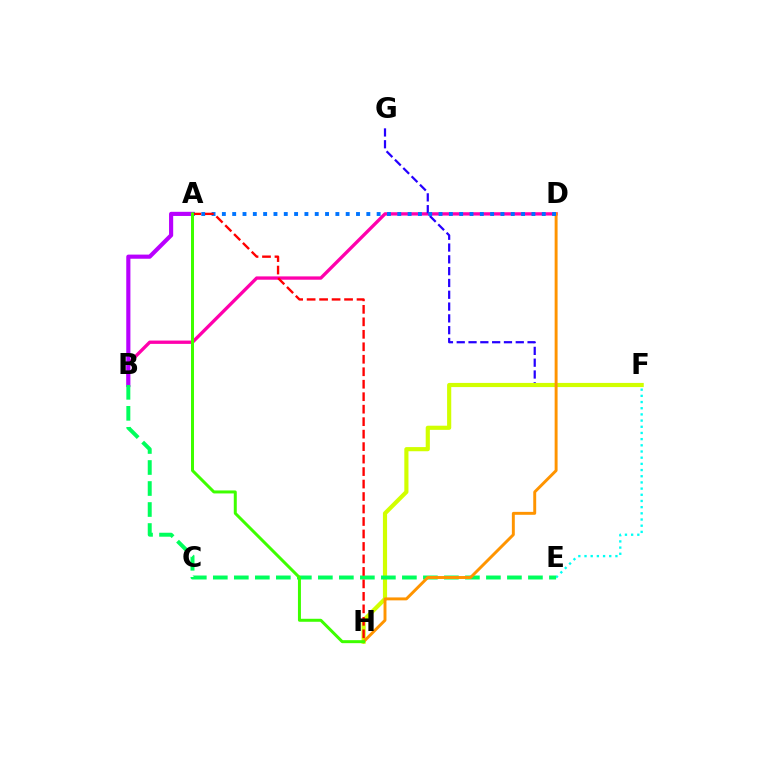{('B', 'D'): [{'color': '#ff00ac', 'line_style': 'solid', 'thickness': 2.39}], ('F', 'G'): [{'color': '#2500ff', 'line_style': 'dashed', 'thickness': 1.6}], ('A', 'B'): [{'color': '#b900ff', 'line_style': 'solid', 'thickness': 2.98}], ('E', 'F'): [{'color': '#00fff6', 'line_style': 'dotted', 'thickness': 1.68}], ('F', 'H'): [{'color': '#d1ff00', 'line_style': 'solid', 'thickness': 2.99}], ('B', 'E'): [{'color': '#00ff5c', 'line_style': 'dashed', 'thickness': 2.85}], ('D', 'H'): [{'color': '#ff9400', 'line_style': 'solid', 'thickness': 2.11}], ('A', 'D'): [{'color': '#0074ff', 'line_style': 'dotted', 'thickness': 2.8}], ('A', 'H'): [{'color': '#ff0000', 'line_style': 'dashed', 'thickness': 1.7}, {'color': '#3dff00', 'line_style': 'solid', 'thickness': 2.15}]}